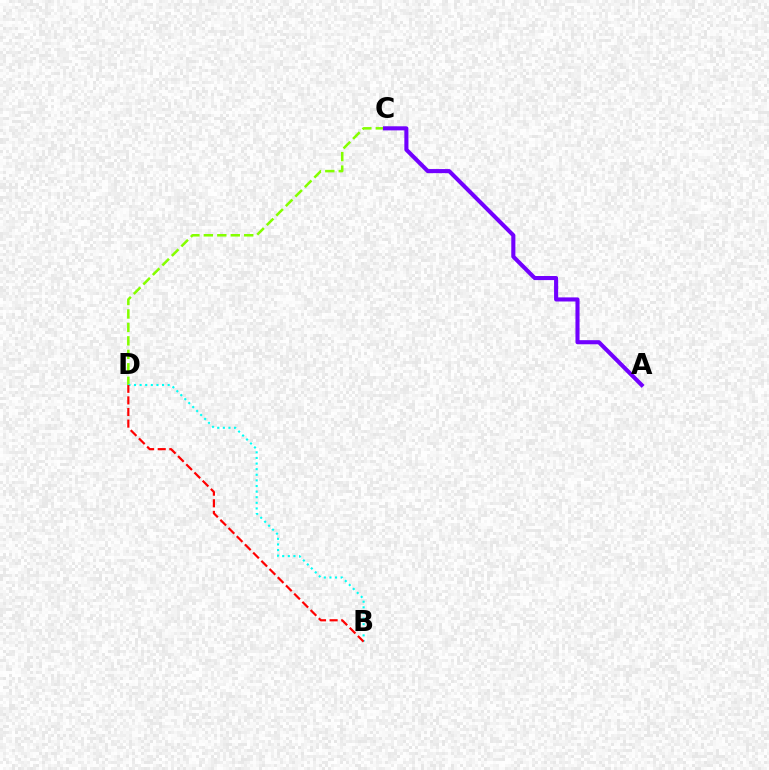{('C', 'D'): [{'color': '#84ff00', 'line_style': 'dashed', 'thickness': 1.83}], ('A', 'C'): [{'color': '#7200ff', 'line_style': 'solid', 'thickness': 2.94}], ('B', 'D'): [{'color': '#00fff6', 'line_style': 'dotted', 'thickness': 1.52}, {'color': '#ff0000', 'line_style': 'dashed', 'thickness': 1.58}]}